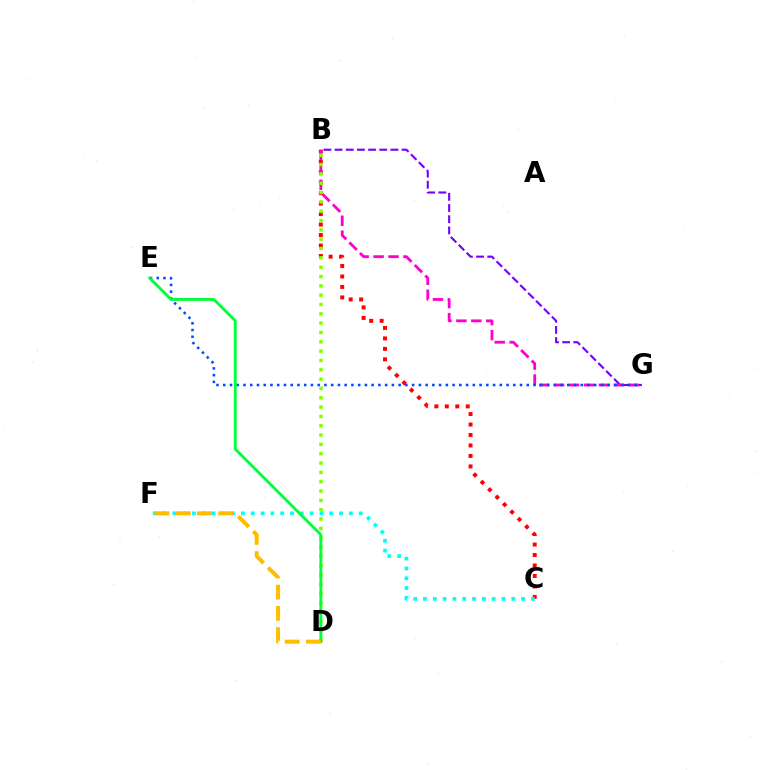{('B', 'C'): [{'color': '#ff0000', 'line_style': 'dotted', 'thickness': 2.85}], ('B', 'G'): [{'color': '#7200ff', 'line_style': 'dashed', 'thickness': 1.52}, {'color': '#ff00cf', 'line_style': 'dashed', 'thickness': 2.03}], ('C', 'F'): [{'color': '#00fff6', 'line_style': 'dotted', 'thickness': 2.67}], ('E', 'G'): [{'color': '#004bff', 'line_style': 'dotted', 'thickness': 1.83}], ('B', 'D'): [{'color': '#84ff00', 'line_style': 'dotted', 'thickness': 2.53}], ('D', 'E'): [{'color': '#00ff39', 'line_style': 'solid', 'thickness': 2.04}], ('D', 'F'): [{'color': '#ffbd00', 'line_style': 'dashed', 'thickness': 2.88}]}